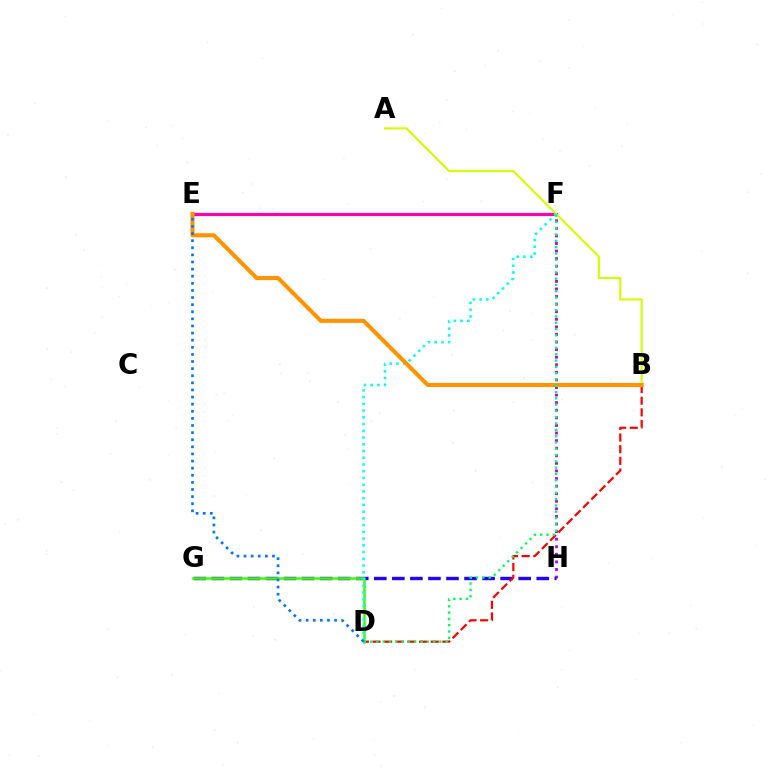{('F', 'H'): [{'color': '#b900ff', 'line_style': 'dotted', 'thickness': 2.06}], ('E', 'F'): [{'color': '#ff00ac', 'line_style': 'solid', 'thickness': 2.3}], ('G', 'H'): [{'color': '#2500ff', 'line_style': 'dashed', 'thickness': 2.45}], ('B', 'D'): [{'color': '#ff0000', 'line_style': 'dashed', 'thickness': 1.58}], ('D', 'G'): [{'color': '#3dff00', 'line_style': 'solid', 'thickness': 1.82}], ('A', 'B'): [{'color': '#d1ff00', 'line_style': 'solid', 'thickness': 1.52}], ('D', 'F'): [{'color': '#00fff6', 'line_style': 'dotted', 'thickness': 1.83}, {'color': '#00ff5c', 'line_style': 'dotted', 'thickness': 1.71}], ('B', 'E'): [{'color': '#ff9400', 'line_style': 'solid', 'thickness': 2.95}], ('D', 'E'): [{'color': '#0074ff', 'line_style': 'dotted', 'thickness': 1.93}]}